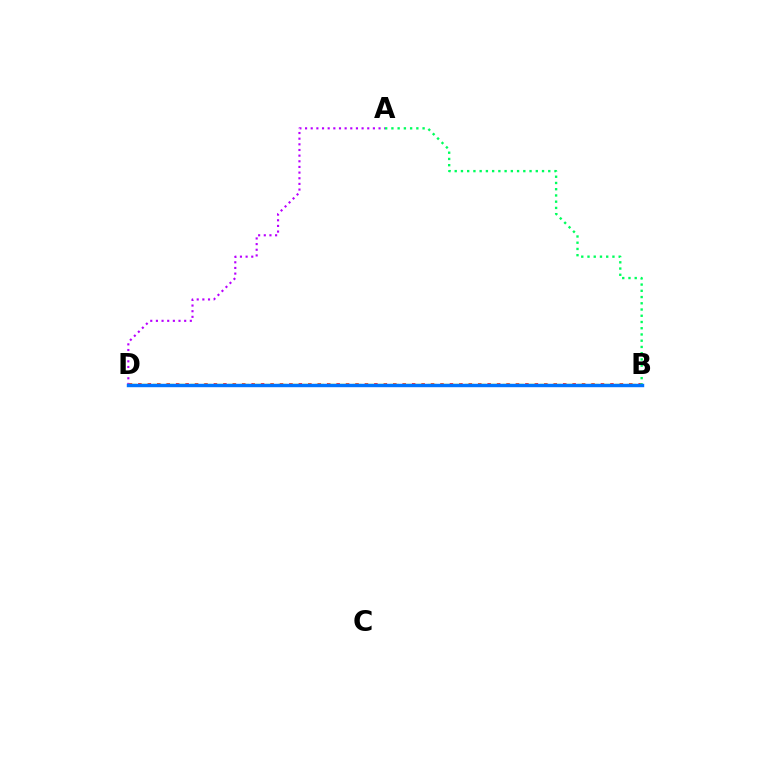{('B', 'D'): [{'color': '#ff0000', 'line_style': 'dotted', 'thickness': 2.56}, {'color': '#d1ff00', 'line_style': 'dashed', 'thickness': 1.7}, {'color': '#0074ff', 'line_style': 'solid', 'thickness': 2.46}], ('A', 'D'): [{'color': '#b900ff', 'line_style': 'dotted', 'thickness': 1.54}], ('A', 'B'): [{'color': '#00ff5c', 'line_style': 'dotted', 'thickness': 1.69}]}